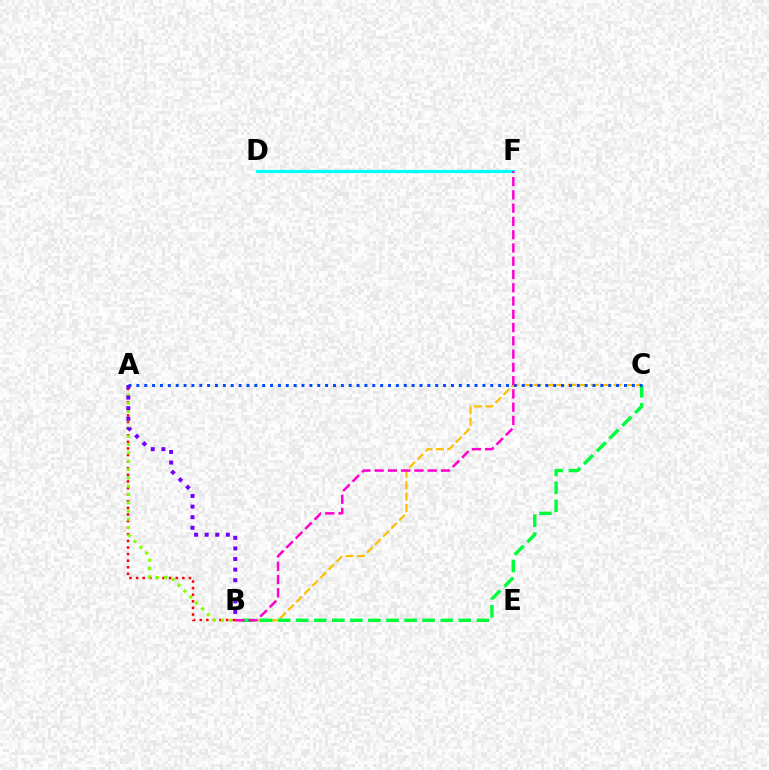{('A', 'B'): [{'color': '#ff0000', 'line_style': 'dotted', 'thickness': 1.79}, {'color': '#84ff00', 'line_style': 'dotted', 'thickness': 2.25}, {'color': '#7200ff', 'line_style': 'dotted', 'thickness': 2.87}], ('B', 'C'): [{'color': '#ffbd00', 'line_style': 'dashed', 'thickness': 1.55}, {'color': '#00ff39', 'line_style': 'dashed', 'thickness': 2.45}], ('D', 'F'): [{'color': '#00fff6', 'line_style': 'solid', 'thickness': 2.25}], ('A', 'C'): [{'color': '#004bff', 'line_style': 'dotted', 'thickness': 2.14}], ('B', 'F'): [{'color': '#ff00cf', 'line_style': 'dashed', 'thickness': 1.8}]}